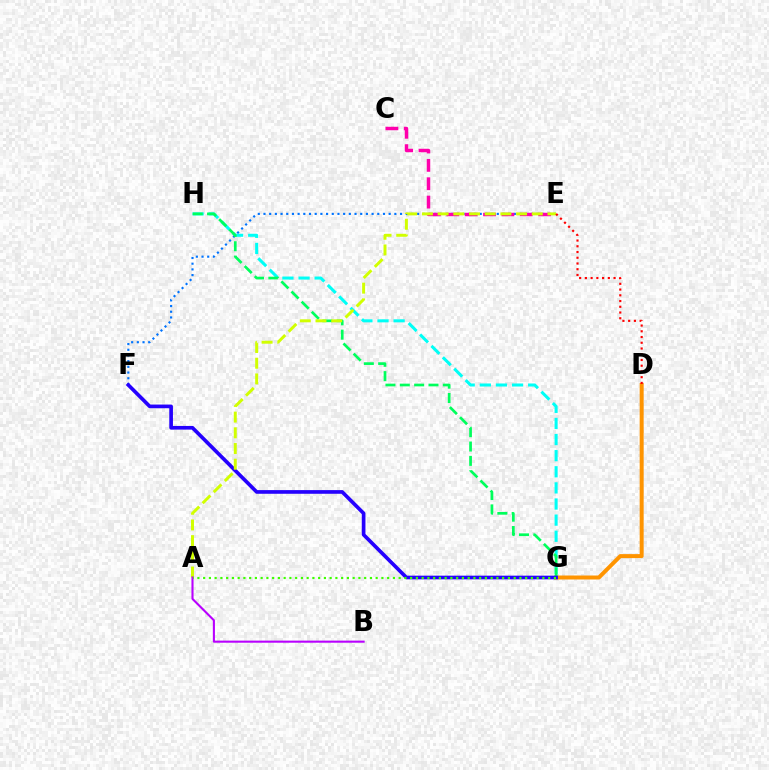{('D', 'G'): [{'color': '#ff9400', 'line_style': 'solid', 'thickness': 2.87}], ('G', 'H'): [{'color': '#00fff6', 'line_style': 'dashed', 'thickness': 2.19}, {'color': '#00ff5c', 'line_style': 'dashed', 'thickness': 1.95}], ('E', 'F'): [{'color': '#0074ff', 'line_style': 'dotted', 'thickness': 1.55}], ('C', 'E'): [{'color': '#ff00ac', 'line_style': 'dashed', 'thickness': 2.49}], ('F', 'G'): [{'color': '#2500ff', 'line_style': 'solid', 'thickness': 2.64}], ('A', 'E'): [{'color': '#d1ff00', 'line_style': 'dashed', 'thickness': 2.13}], ('A', 'B'): [{'color': '#b900ff', 'line_style': 'solid', 'thickness': 1.51}], ('A', 'G'): [{'color': '#3dff00', 'line_style': 'dotted', 'thickness': 1.56}], ('D', 'E'): [{'color': '#ff0000', 'line_style': 'dotted', 'thickness': 1.56}]}